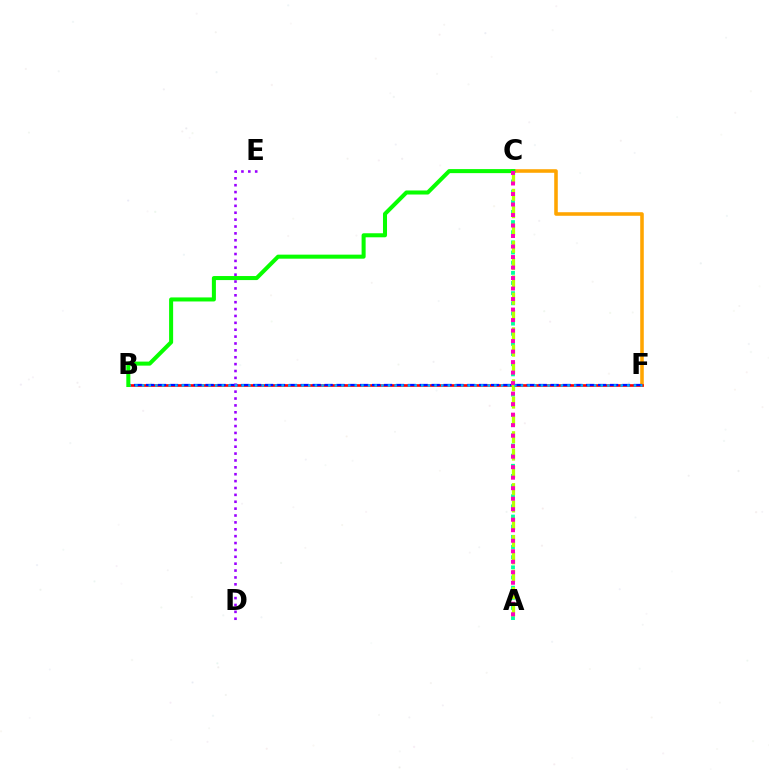{('C', 'F'): [{'color': '#ffa500', 'line_style': 'solid', 'thickness': 2.57}], ('B', 'F'): [{'color': '#ff0000', 'line_style': 'solid', 'thickness': 1.91}, {'color': '#0010ff', 'line_style': 'dashed', 'thickness': 1.62}, {'color': '#00b5ff', 'line_style': 'dotted', 'thickness': 1.81}], ('A', 'C'): [{'color': '#00ff9d', 'line_style': 'dotted', 'thickness': 2.76}, {'color': '#b3ff00', 'line_style': 'dashed', 'thickness': 2.35}, {'color': '#ff00bd', 'line_style': 'dotted', 'thickness': 2.85}], ('D', 'E'): [{'color': '#9b00ff', 'line_style': 'dotted', 'thickness': 1.87}], ('B', 'C'): [{'color': '#08ff00', 'line_style': 'solid', 'thickness': 2.91}]}